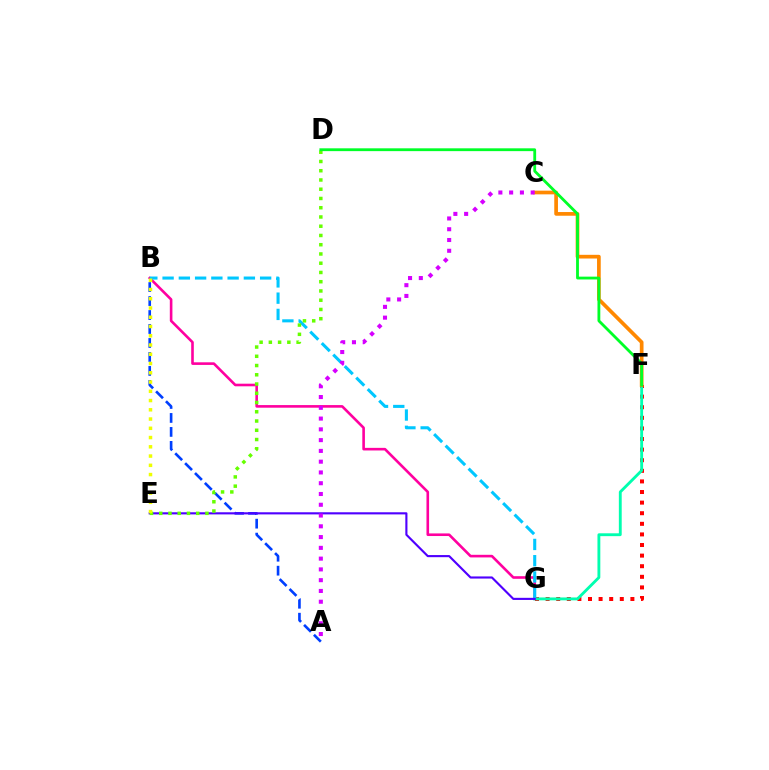{('B', 'G'): [{'color': '#ff00a0', 'line_style': 'solid', 'thickness': 1.88}, {'color': '#00c7ff', 'line_style': 'dashed', 'thickness': 2.21}], ('F', 'G'): [{'color': '#ff0000', 'line_style': 'dotted', 'thickness': 2.88}, {'color': '#00ffaf', 'line_style': 'solid', 'thickness': 2.06}], ('A', 'B'): [{'color': '#003fff', 'line_style': 'dashed', 'thickness': 1.9}], ('E', 'G'): [{'color': '#4f00ff', 'line_style': 'solid', 'thickness': 1.53}], ('C', 'F'): [{'color': '#ff8800', 'line_style': 'solid', 'thickness': 2.66}], ('A', 'C'): [{'color': '#d600ff', 'line_style': 'dotted', 'thickness': 2.93}], ('D', 'E'): [{'color': '#66ff00', 'line_style': 'dotted', 'thickness': 2.51}], ('D', 'F'): [{'color': '#00ff27', 'line_style': 'solid', 'thickness': 2.03}], ('B', 'E'): [{'color': '#eeff00', 'line_style': 'dotted', 'thickness': 2.51}]}